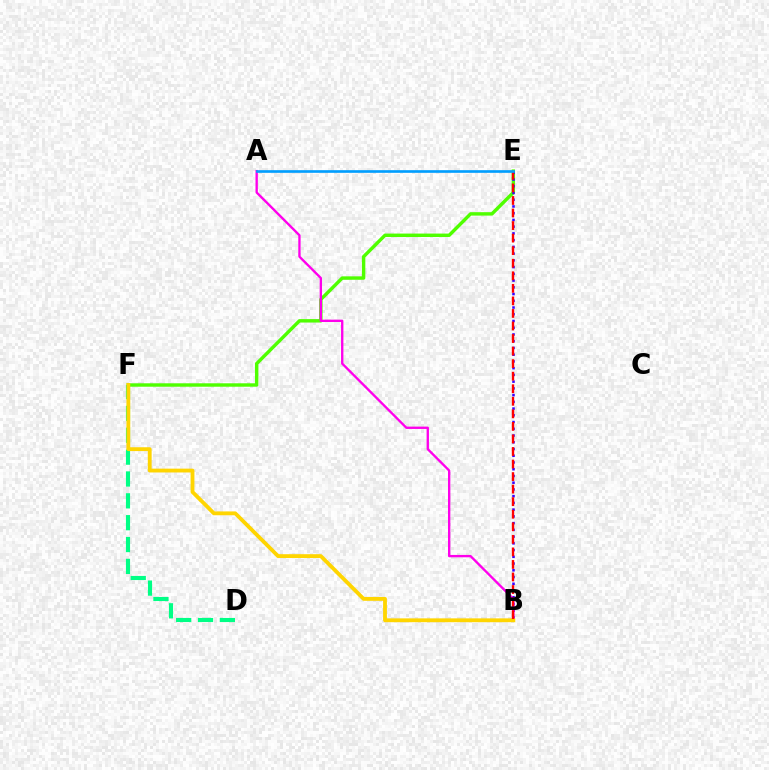{('E', 'F'): [{'color': '#4fff00', 'line_style': 'solid', 'thickness': 2.46}], ('B', 'E'): [{'color': '#3700ff', 'line_style': 'dotted', 'thickness': 1.83}, {'color': '#ff0000', 'line_style': 'dashed', 'thickness': 1.7}], ('A', 'B'): [{'color': '#ff00ed', 'line_style': 'solid', 'thickness': 1.69}], ('D', 'F'): [{'color': '#00ff86', 'line_style': 'dashed', 'thickness': 2.97}], ('B', 'F'): [{'color': '#ffd500', 'line_style': 'solid', 'thickness': 2.76}], ('A', 'E'): [{'color': '#009eff', 'line_style': 'solid', 'thickness': 1.91}]}